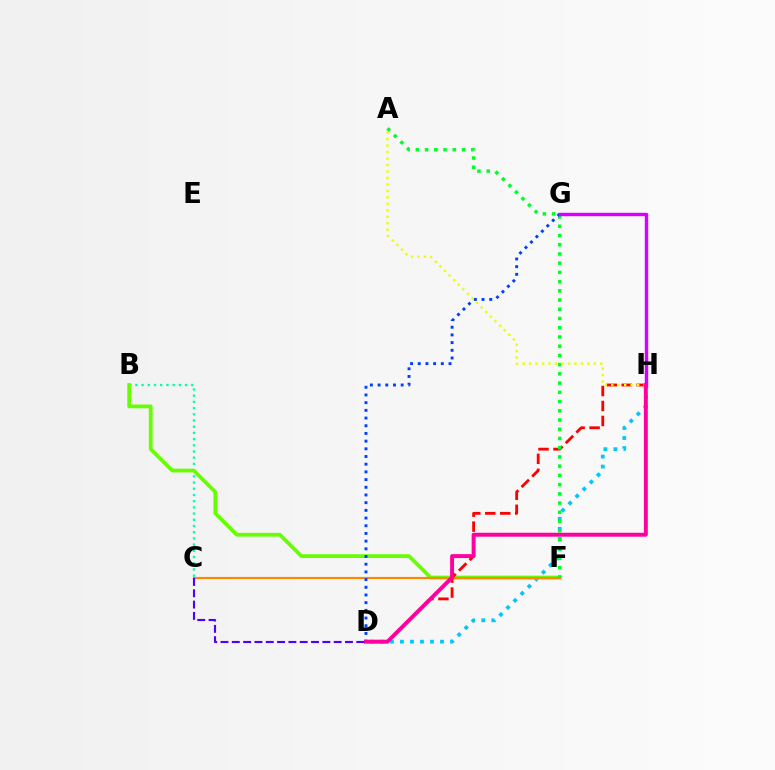{('D', 'H'): [{'color': '#00c7ff', 'line_style': 'dotted', 'thickness': 2.72}, {'color': '#ff0000', 'line_style': 'dashed', 'thickness': 2.03}, {'color': '#ff00a0', 'line_style': 'solid', 'thickness': 2.84}], ('B', 'C'): [{'color': '#00ffaf', 'line_style': 'dotted', 'thickness': 1.69}], ('B', 'F'): [{'color': '#66ff00', 'line_style': 'solid', 'thickness': 2.7}], ('C', 'F'): [{'color': '#ff8800', 'line_style': 'solid', 'thickness': 1.57}], ('A', 'F'): [{'color': '#00ff27', 'line_style': 'dotted', 'thickness': 2.51}], ('D', 'G'): [{'color': '#003fff', 'line_style': 'dotted', 'thickness': 2.09}], ('A', 'H'): [{'color': '#eeff00', 'line_style': 'dotted', 'thickness': 1.76}], ('G', 'H'): [{'color': '#d600ff', 'line_style': 'solid', 'thickness': 2.47}], ('C', 'D'): [{'color': '#4f00ff', 'line_style': 'dashed', 'thickness': 1.54}]}